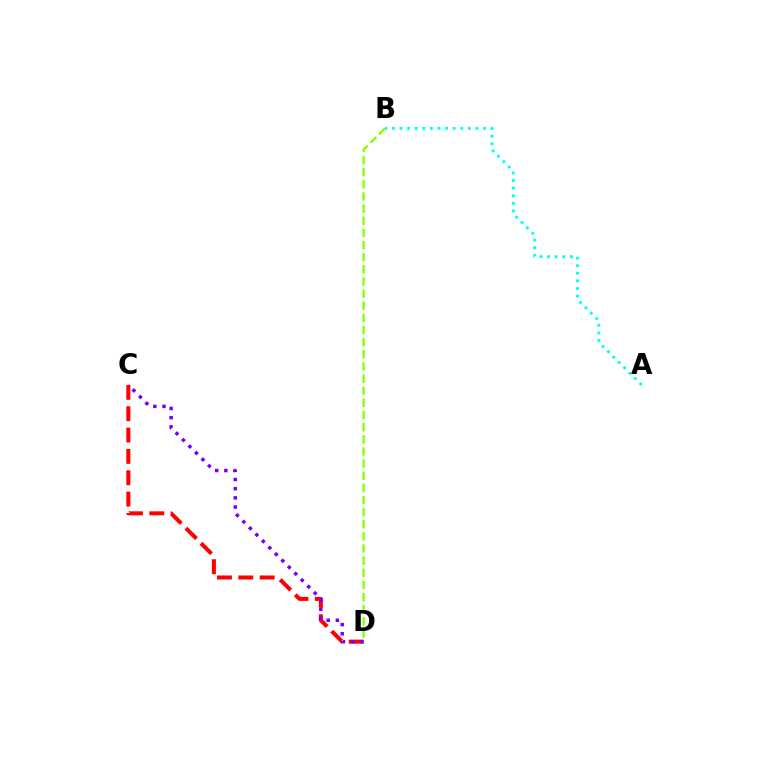{('B', 'D'): [{'color': '#84ff00', 'line_style': 'dashed', 'thickness': 1.65}], ('A', 'B'): [{'color': '#00fff6', 'line_style': 'dotted', 'thickness': 2.07}], ('C', 'D'): [{'color': '#ff0000', 'line_style': 'dashed', 'thickness': 2.9}, {'color': '#7200ff', 'line_style': 'dotted', 'thickness': 2.49}]}